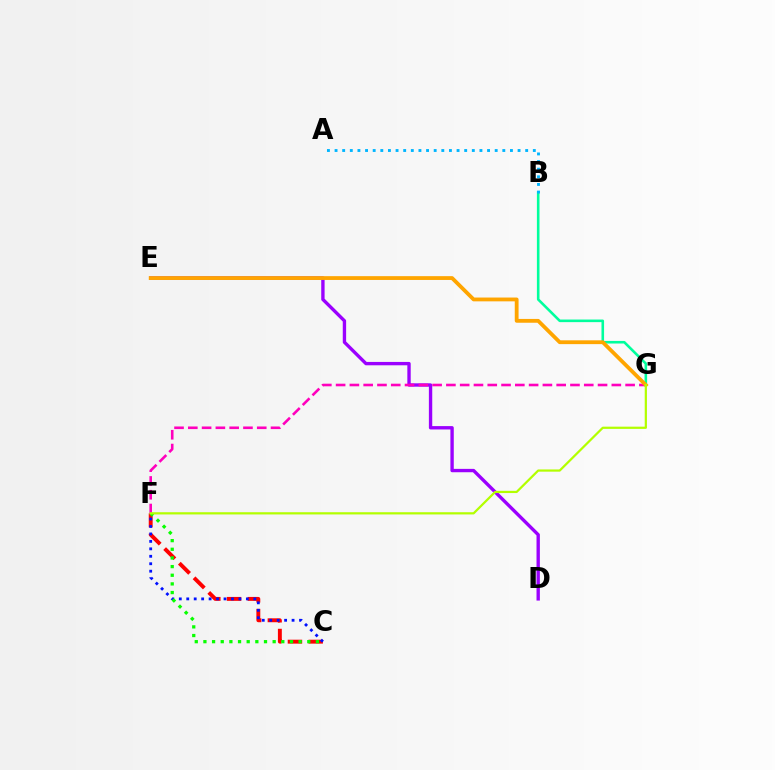{('C', 'F'): [{'color': '#ff0000', 'line_style': 'dashed', 'thickness': 2.82}, {'color': '#0010ff', 'line_style': 'dotted', 'thickness': 2.03}, {'color': '#08ff00', 'line_style': 'dotted', 'thickness': 2.35}], ('D', 'E'): [{'color': '#9b00ff', 'line_style': 'solid', 'thickness': 2.42}], ('F', 'G'): [{'color': '#ff00bd', 'line_style': 'dashed', 'thickness': 1.87}, {'color': '#b3ff00', 'line_style': 'solid', 'thickness': 1.6}], ('B', 'G'): [{'color': '#00ff9d', 'line_style': 'solid', 'thickness': 1.86}], ('A', 'B'): [{'color': '#00b5ff', 'line_style': 'dotted', 'thickness': 2.07}], ('E', 'G'): [{'color': '#ffa500', 'line_style': 'solid', 'thickness': 2.74}]}